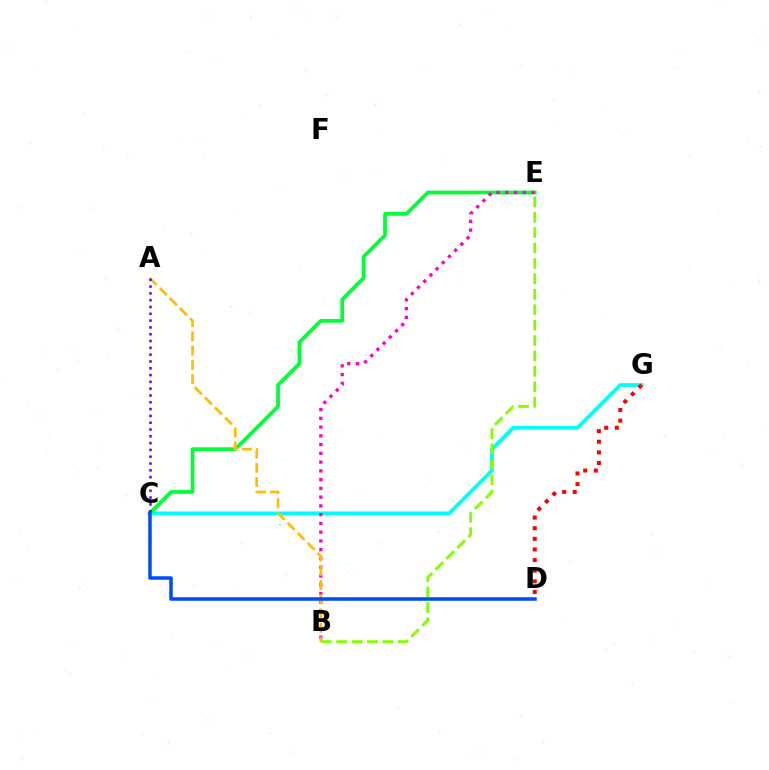{('C', 'G'): [{'color': '#00fff6', 'line_style': 'solid', 'thickness': 2.71}], ('C', 'E'): [{'color': '#00ff39', 'line_style': 'solid', 'thickness': 2.7}], ('B', 'E'): [{'color': '#ff00cf', 'line_style': 'dotted', 'thickness': 2.38}, {'color': '#84ff00', 'line_style': 'dashed', 'thickness': 2.09}], ('A', 'B'): [{'color': '#ffbd00', 'line_style': 'dashed', 'thickness': 1.93}], ('A', 'C'): [{'color': '#7200ff', 'line_style': 'dotted', 'thickness': 1.85}], ('C', 'D'): [{'color': '#004bff', 'line_style': 'solid', 'thickness': 2.53}], ('D', 'G'): [{'color': '#ff0000', 'line_style': 'dotted', 'thickness': 2.89}]}